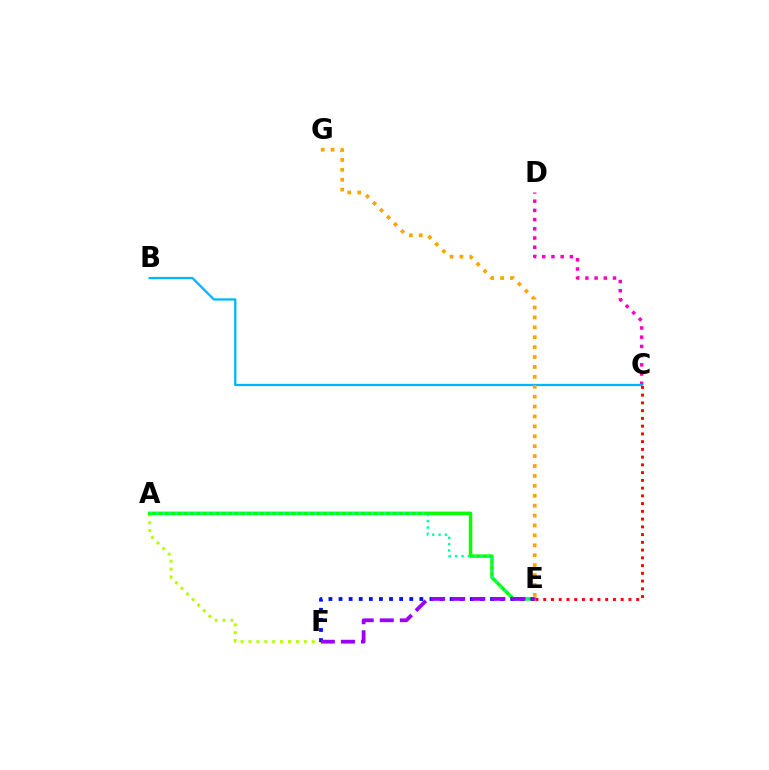{('C', 'D'): [{'color': '#ff00bd', 'line_style': 'dotted', 'thickness': 2.5}], ('A', 'F'): [{'color': '#b3ff00', 'line_style': 'dotted', 'thickness': 2.15}], ('A', 'E'): [{'color': '#08ff00', 'line_style': 'solid', 'thickness': 2.5}, {'color': '#00ff9d', 'line_style': 'dotted', 'thickness': 1.72}], ('B', 'C'): [{'color': '#00b5ff', 'line_style': 'solid', 'thickness': 1.65}], ('E', 'F'): [{'color': '#0010ff', 'line_style': 'dotted', 'thickness': 2.74}, {'color': '#9b00ff', 'line_style': 'dashed', 'thickness': 2.73}], ('C', 'E'): [{'color': '#ff0000', 'line_style': 'dotted', 'thickness': 2.1}], ('E', 'G'): [{'color': '#ffa500', 'line_style': 'dotted', 'thickness': 2.69}]}